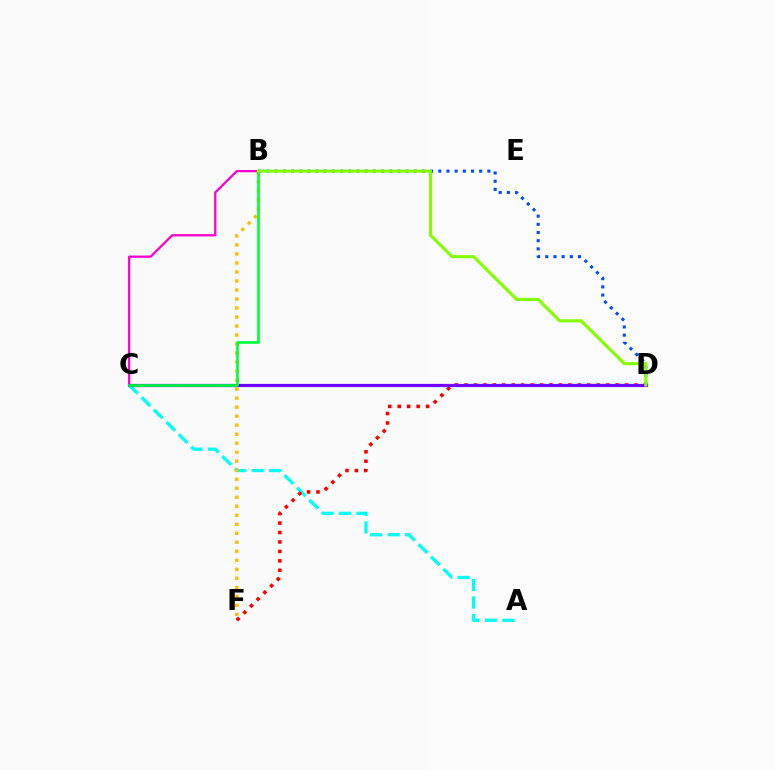{('A', 'C'): [{'color': '#00fff6', 'line_style': 'dashed', 'thickness': 2.38}], ('B', 'F'): [{'color': '#ffbd00', 'line_style': 'dotted', 'thickness': 2.45}], ('D', 'F'): [{'color': '#ff0000', 'line_style': 'dotted', 'thickness': 2.57}], ('B', 'D'): [{'color': '#004bff', 'line_style': 'dotted', 'thickness': 2.22}, {'color': '#84ff00', 'line_style': 'solid', 'thickness': 2.25}], ('B', 'C'): [{'color': '#ff00cf', 'line_style': 'solid', 'thickness': 1.64}, {'color': '#00ff39', 'line_style': 'solid', 'thickness': 1.91}], ('C', 'D'): [{'color': '#7200ff', 'line_style': 'solid', 'thickness': 2.31}]}